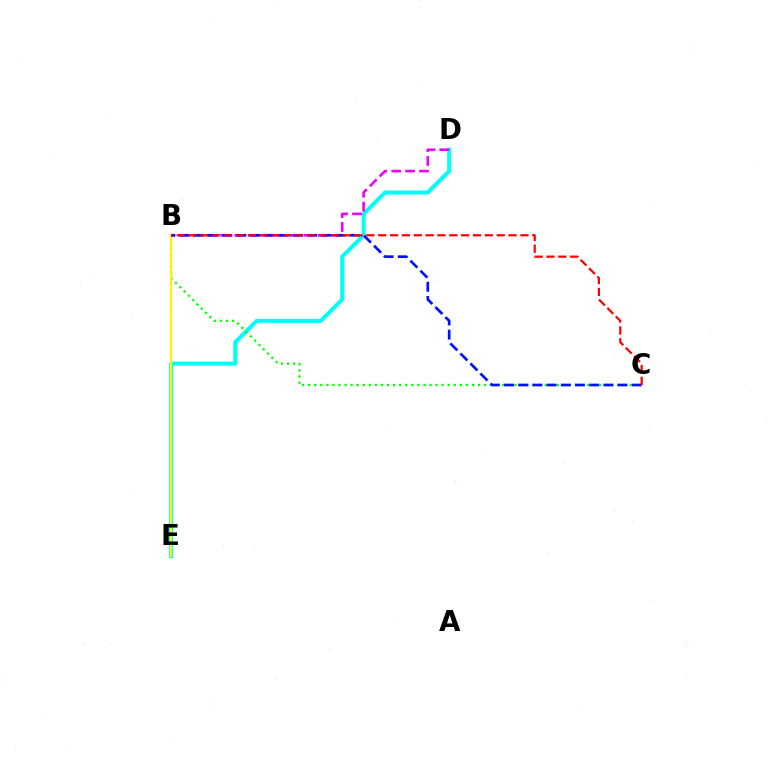{('D', 'E'): [{'color': '#00fff6', 'line_style': 'solid', 'thickness': 2.91}], ('B', 'C'): [{'color': '#08ff00', 'line_style': 'dotted', 'thickness': 1.65}, {'color': '#0010ff', 'line_style': 'dashed', 'thickness': 1.93}, {'color': '#ff0000', 'line_style': 'dashed', 'thickness': 1.61}], ('B', 'E'): [{'color': '#fcf500', 'line_style': 'solid', 'thickness': 1.56}], ('B', 'D'): [{'color': '#ee00ff', 'line_style': 'dashed', 'thickness': 1.89}]}